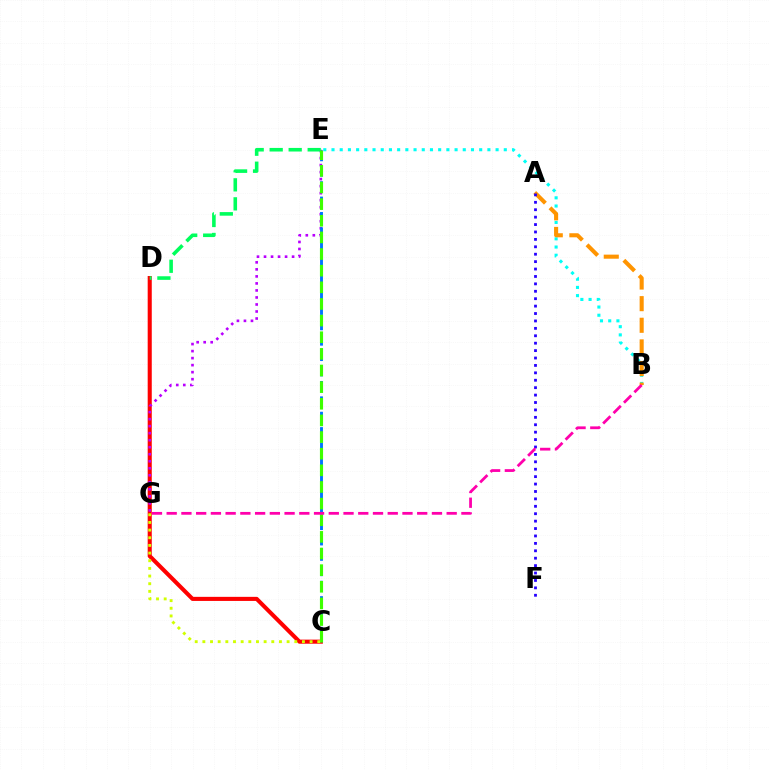{('B', 'E'): [{'color': '#00fff6', 'line_style': 'dotted', 'thickness': 2.23}], ('C', 'D'): [{'color': '#ff0000', 'line_style': 'solid', 'thickness': 2.94}], ('E', 'G'): [{'color': '#b900ff', 'line_style': 'dotted', 'thickness': 1.91}], ('A', 'B'): [{'color': '#ff9400', 'line_style': 'dashed', 'thickness': 2.94}], ('C', 'E'): [{'color': '#0074ff', 'line_style': 'dashed', 'thickness': 2.09}, {'color': '#3dff00', 'line_style': 'dashed', 'thickness': 2.26}], ('A', 'F'): [{'color': '#2500ff', 'line_style': 'dotted', 'thickness': 2.01}], ('D', 'E'): [{'color': '#00ff5c', 'line_style': 'dashed', 'thickness': 2.58}], ('B', 'G'): [{'color': '#ff00ac', 'line_style': 'dashed', 'thickness': 2.0}], ('C', 'G'): [{'color': '#d1ff00', 'line_style': 'dotted', 'thickness': 2.08}]}